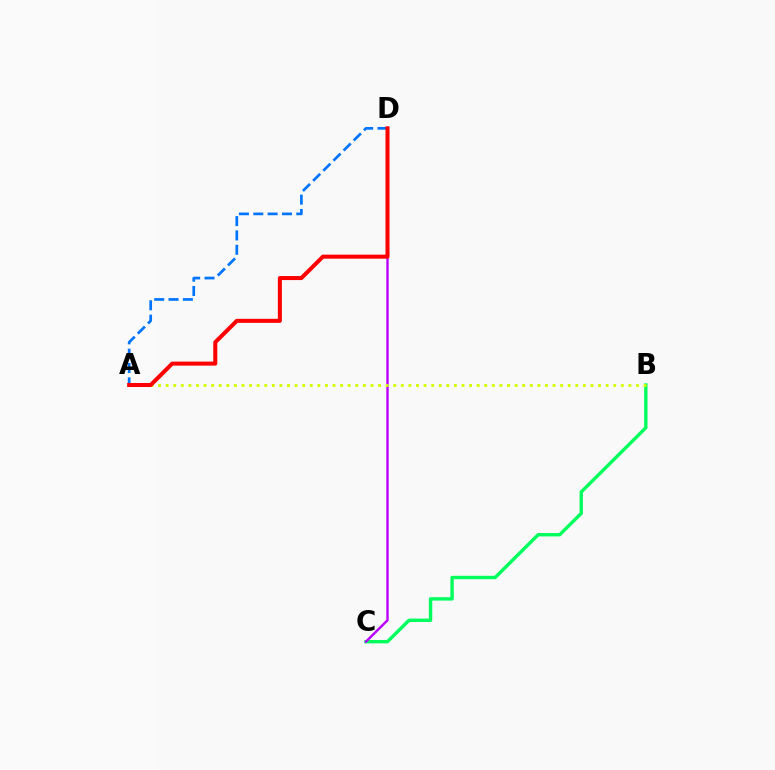{('B', 'C'): [{'color': '#00ff5c', 'line_style': 'solid', 'thickness': 2.44}], ('C', 'D'): [{'color': '#b900ff', 'line_style': 'solid', 'thickness': 1.72}], ('A', 'B'): [{'color': '#d1ff00', 'line_style': 'dotted', 'thickness': 2.06}], ('A', 'D'): [{'color': '#0074ff', 'line_style': 'dashed', 'thickness': 1.95}, {'color': '#ff0000', 'line_style': 'solid', 'thickness': 2.9}]}